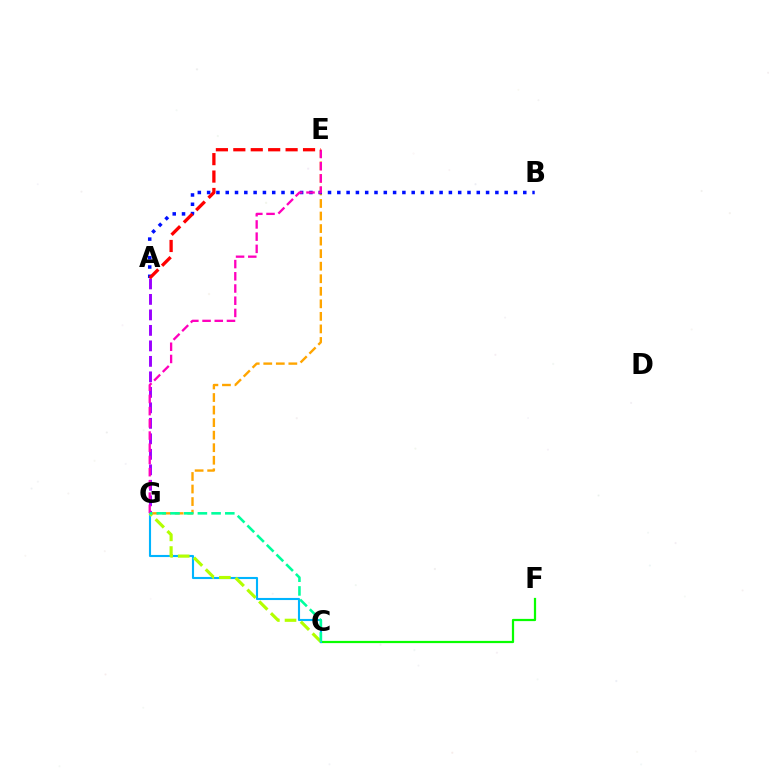{('E', 'G'): [{'color': '#ffa500', 'line_style': 'dashed', 'thickness': 1.7}, {'color': '#ff00bd', 'line_style': 'dashed', 'thickness': 1.66}], ('A', 'B'): [{'color': '#0010ff', 'line_style': 'dotted', 'thickness': 2.53}], ('C', 'F'): [{'color': '#08ff00', 'line_style': 'solid', 'thickness': 1.6}], ('C', 'G'): [{'color': '#00b5ff', 'line_style': 'solid', 'thickness': 1.52}, {'color': '#b3ff00', 'line_style': 'dashed', 'thickness': 2.27}, {'color': '#00ff9d', 'line_style': 'dashed', 'thickness': 1.86}], ('A', 'G'): [{'color': '#9b00ff', 'line_style': 'dashed', 'thickness': 2.1}], ('A', 'E'): [{'color': '#ff0000', 'line_style': 'dashed', 'thickness': 2.37}]}